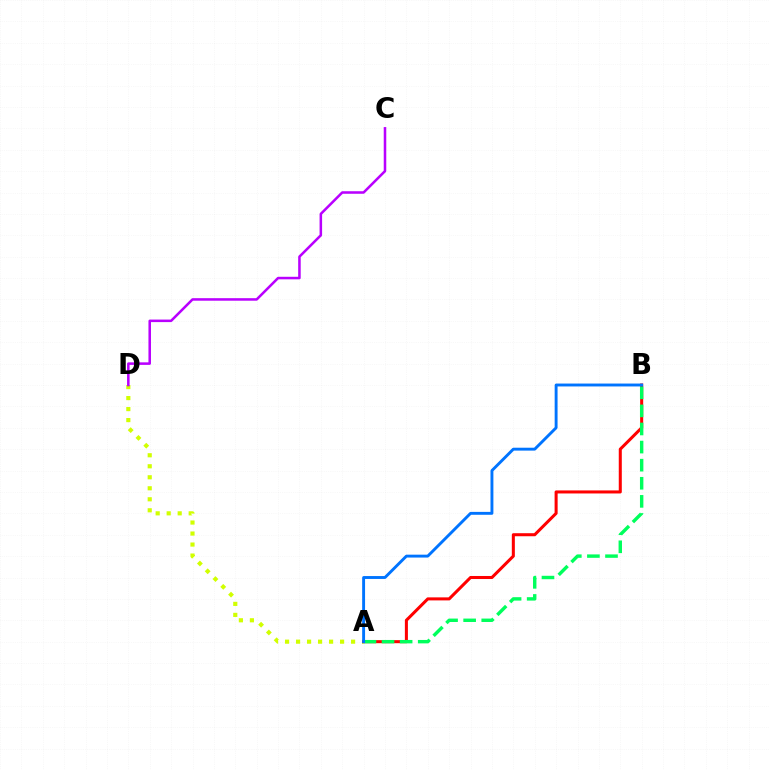{('A', 'D'): [{'color': '#d1ff00', 'line_style': 'dotted', 'thickness': 2.99}], ('A', 'B'): [{'color': '#ff0000', 'line_style': 'solid', 'thickness': 2.19}, {'color': '#00ff5c', 'line_style': 'dashed', 'thickness': 2.46}, {'color': '#0074ff', 'line_style': 'solid', 'thickness': 2.09}], ('C', 'D'): [{'color': '#b900ff', 'line_style': 'solid', 'thickness': 1.83}]}